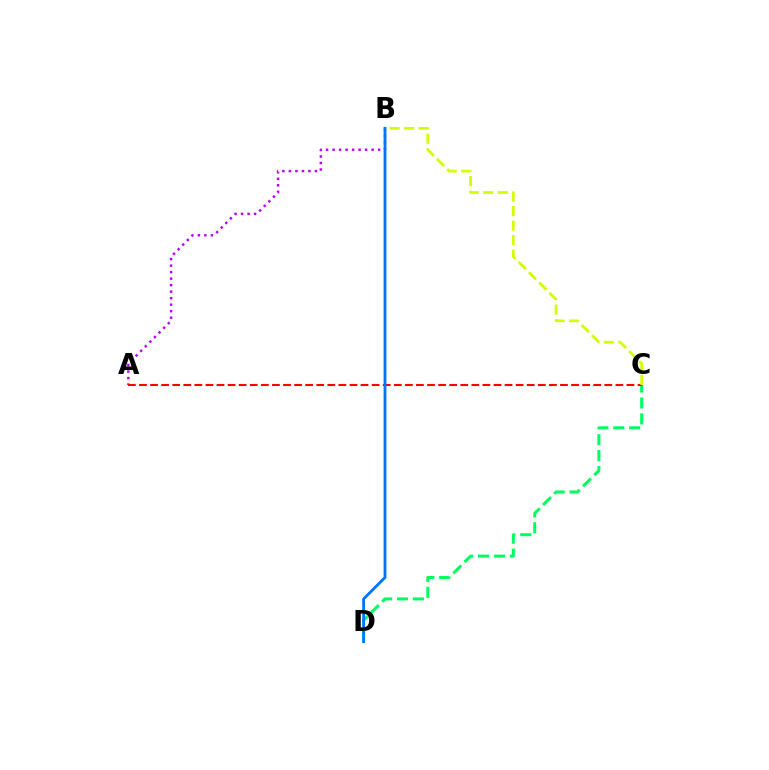{('A', 'B'): [{'color': '#b900ff', 'line_style': 'dotted', 'thickness': 1.77}], ('C', 'D'): [{'color': '#00ff5c', 'line_style': 'dashed', 'thickness': 2.16}], ('A', 'C'): [{'color': '#ff0000', 'line_style': 'dashed', 'thickness': 1.51}], ('B', 'D'): [{'color': '#0074ff', 'line_style': 'solid', 'thickness': 2.03}], ('B', 'C'): [{'color': '#d1ff00', 'line_style': 'dashed', 'thickness': 1.97}]}